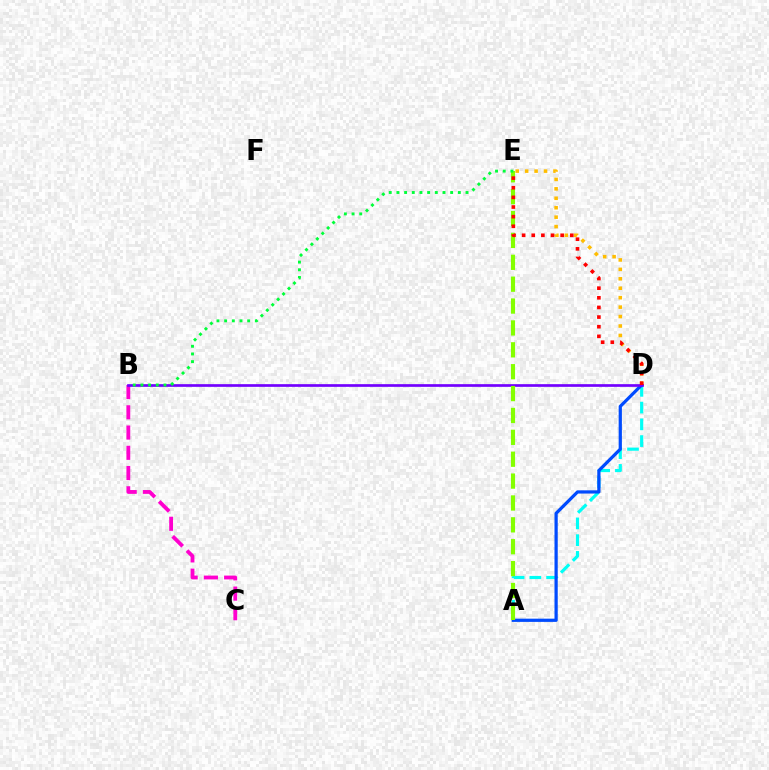{('A', 'D'): [{'color': '#00fff6', 'line_style': 'dashed', 'thickness': 2.27}, {'color': '#004bff', 'line_style': 'solid', 'thickness': 2.33}], ('D', 'E'): [{'color': '#ffbd00', 'line_style': 'dotted', 'thickness': 2.56}, {'color': '#ff0000', 'line_style': 'dotted', 'thickness': 2.62}], ('B', 'C'): [{'color': '#ff00cf', 'line_style': 'dashed', 'thickness': 2.75}], ('B', 'D'): [{'color': '#7200ff', 'line_style': 'solid', 'thickness': 1.94}], ('A', 'E'): [{'color': '#84ff00', 'line_style': 'dashed', 'thickness': 2.97}], ('B', 'E'): [{'color': '#00ff39', 'line_style': 'dotted', 'thickness': 2.09}]}